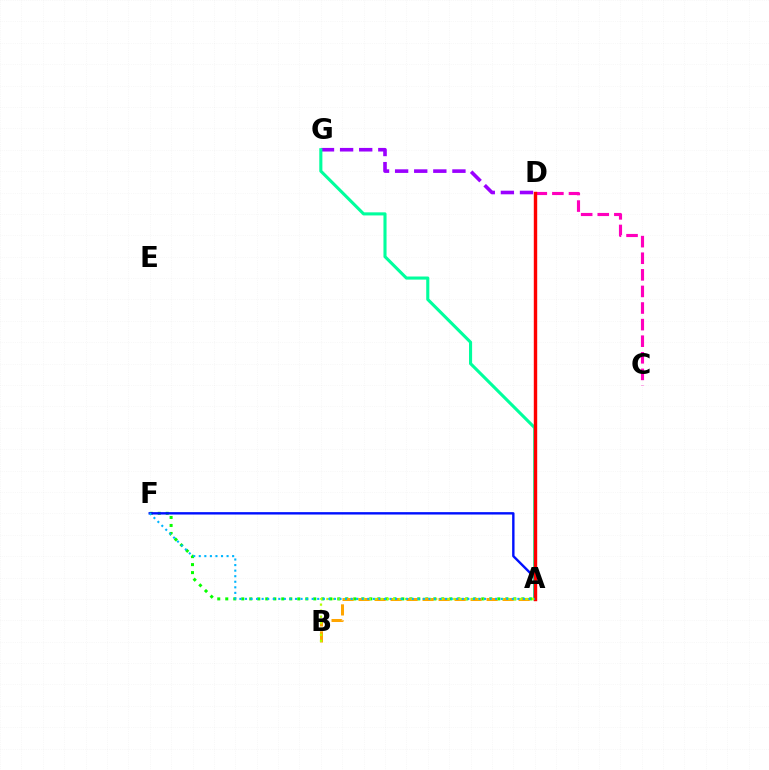{('A', 'F'): [{'color': '#08ff00', 'line_style': 'dotted', 'thickness': 2.17}, {'color': '#0010ff', 'line_style': 'solid', 'thickness': 1.72}, {'color': '#00b5ff', 'line_style': 'dotted', 'thickness': 1.51}], ('A', 'B'): [{'color': '#ffa500', 'line_style': 'dashed', 'thickness': 2.17}, {'color': '#b3ff00', 'line_style': 'dotted', 'thickness': 1.64}], ('D', 'G'): [{'color': '#9b00ff', 'line_style': 'dashed', 'thickness': 2.6}], ('C', 'D'): [{'color': '#ff00bd', 'line_style': 'dashed', 'thickness': 2.25}], ('A', 'G'): [{'color': '#00ff9d', 'line_style': 'solid', 'thickness': 2.23}], ('A', 'D'): [{'color': '#ff0000', 'line_style': 'solid', 'thickness': 2.45}]}